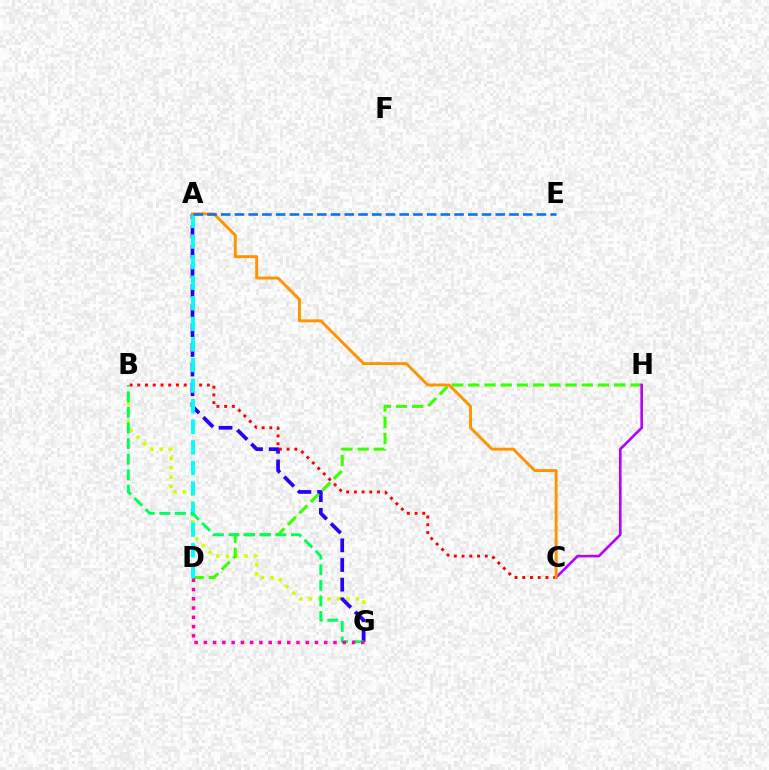{('B', 'G'): [{'color': '#d1ff00', 'line_style': 'dotted', 'thickness': 2.56}, {'color': '#00ff5c', 'line_style': 'dashed', 'thickness': 2.12}], ('A', 'G'): [{'color': '#2500ff', 'line_style': 'dashed', 'thickness': 2.67}], ('D', 'H'): [{'color': '#3dff00', 'line_style': 'dashed', 'thickness': 2.2}], ('B', 'C'): [{'color': '#ff0000', 'line_style': 'dotted', 'thickness': 2.1}], ('C', 'H'): [{'color': '#b900ff', 'line_style': 'solid', 'thickness': 1.88}], ('A', 'D'): [{'color': '#00fff6', 'line_style': 'dashed', 'thickness': 2.8}], ('A', 'C'): [{'color': '#ff9400', 'line_style': 'solid', 'thickness': 2.11}], ('D', 'G'): [{'color': '#ff00ac', 'line_style': 'dotted', 'thickness': 2.52}], ('A', 'E'): [{'color': '#0074ff', 'line_style': 'dashed', 'thickness': 1.86}]}